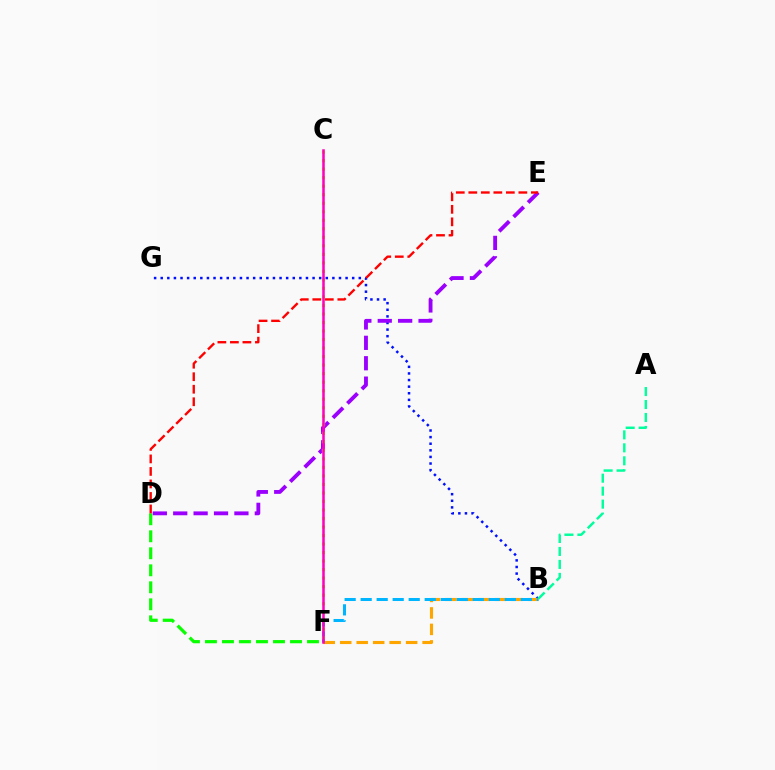{('B', 'G'): [{'color': '#0010ff', 'line_style': 'dotted', 'thickness': 1.79}], ('D', 'F'): [{'color': '#08ff00', 'line_style': 'dashed', 'thickness': 2.31}], ('D', 'E'): [{'color': '#9b00ff', 'line_style': 'dashed', 'thickness': 2.77}, {'color': '#ff0000', 'line_style': 'dashed', 'thickness': 1.7}], ('B', 'F'): [{'color': '#ffa500', 'line_style': 'dashed', 'thickness': 2.24}, {'color': '#00b5ff', 'line_style': 'dashed', 'thickness': 2.18}], ('C', 'F'): [{'color': '#b3ff00', 'line_style': 'dotted', 'thickness': 2.32}, {'color': '#ff00bd', 'line_style': 'solid', 'thickness': 1.82}], ('A', 'B'): [{'color': '#00ff9d', 'line_style': 'dashed', 'thickness': 1.76}]}